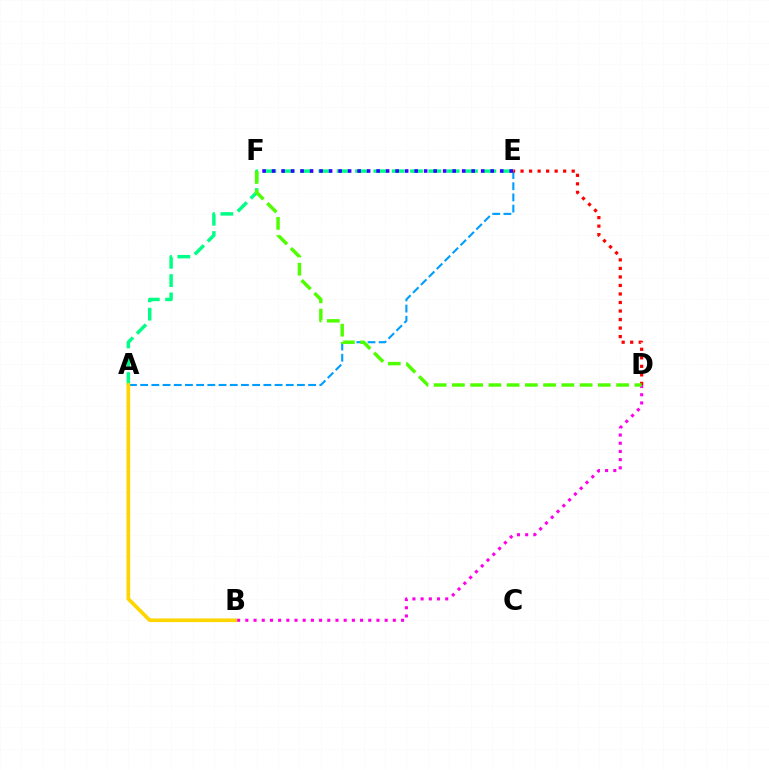{('B', 'D'): [{'color': '#ff00ed', 'line_style': 'dotted', 'thickness': 2.23}], ('A', 'E'): [{'color': '#009eff', 'line_style': 'dashed', 'thickness': 1.52}, {'color': '#00ff86', 'line_style': 'dashed', 'thickness': 2.49}], ('D', 'E'): [{'color': '#ff0000', 'line_style': 'dotted', 'thickness': 2.32}], ('A', 'B'): [{'color': '#ffd500', 'line_style': 'solid', 'thickness': 2.65}], ('D', 'F'): [{'color': '#4fff00', 'line_style': 'dashed', 'thickness': 2.48}], ('E', 'F'): [{'color': '#3700ff', 'line_style': 'dotted', 'thickness': 2.58}]}